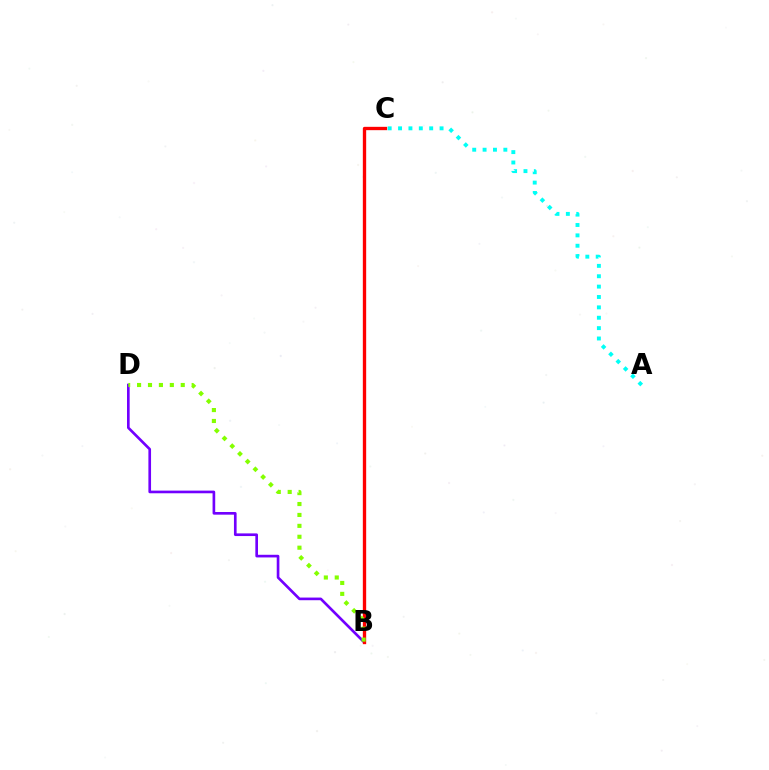{('B', 'D'): [{'color': '#7200ff', 'line_style': 'solid', 'thickness': 1.91}, {'color': '#84ff00', 'line_style': 'dotted', 'thickness': 2.97}], ('B', 'C'): [{'color': '#ff0000', 'line_style': 'solid', 'thickness': 2.4}], ('A', 'C'): [{'color': '#00fff6', 'line_style': 'dotted', 'thickness': 2.82}]}